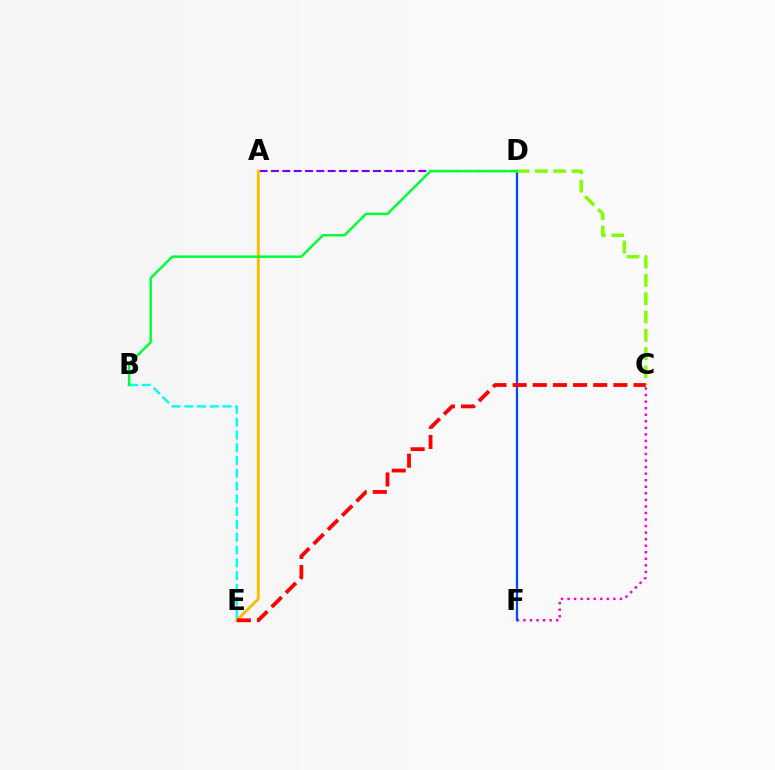{('C', 'F'): [{'color': '#ff00cf', 'line_style': 'dotted', 'thickness': 1.78}], ('A', 'D'): [{'color': '#7200ff', 'line_style': 'dashed', 'thickness': 1.54}], ('D', 'F'): [{'color': '#004bff', 'line_style': 'solid', 'thickness': 1.63}], ('B', 'E'): [{'color': '#00fff6', 'line_style': 'dashed', 'thickness': 1.74}], ('C', 'D'): [{'color': '#84ff00', 'line_style': 'dashed', 'thickness': 2.49}], ('A', 'E'): [{'color': '#ffbd00', 'line_style': 'solid', 'thickness': 2.1}], ('B', 'D'): [{'color': '#00ff39', 'line_style': 'solid', 'thickness': 1.78}], ('C', 'E'): [{'color': '#ff0000', 'line_style': 'dashed', 'thickness': 2.74}]}